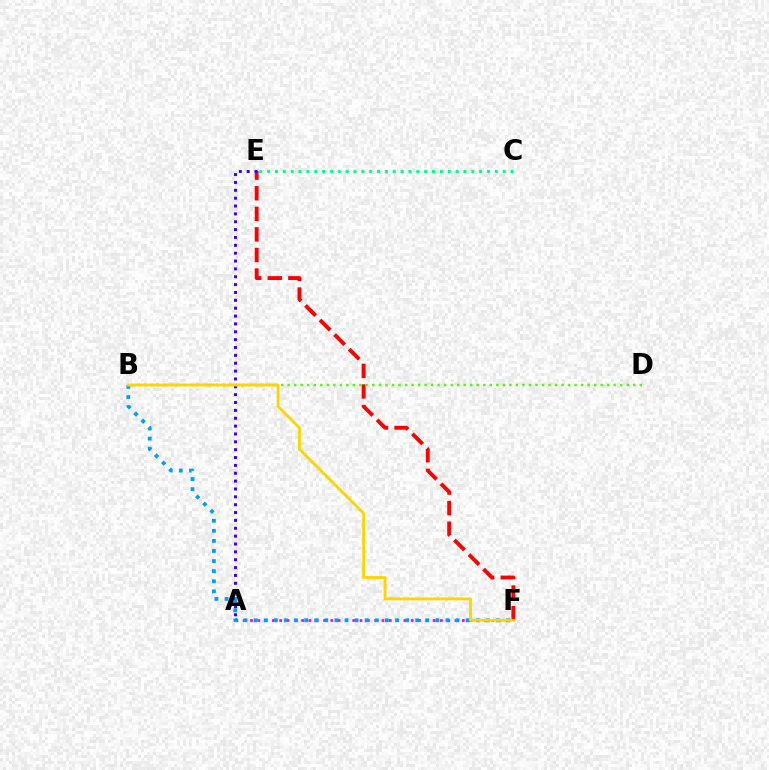{('C', 'E'): [{'color': '#00ff86', 'line_style': 'dotted', 'thickness': 2.13}], ('E', 'F'): [{'color': '#ff0000', 'line_style': 'dashed', 'thickness': 2.8}], ('B', 'D'): [{'color': '#4fff00', 'line_style': 'dotted', 'thickness': 1.77}], ('A', 'F'): [{'color': '#ff00ed', 'line_style': 'dotted', 'thickness': 1.98}], ('A', 'E'): [{'color': '#3700ff', 'line_style': 'dotted', 'thickness': 2.14}], ('B', 'F'): [{'color': '#009eff', 'line_style': 'dotted', 'thickness': 2.74}, {'color': '#ffd500', 'line_style': 'solid', 'thickness': 2.04}]}